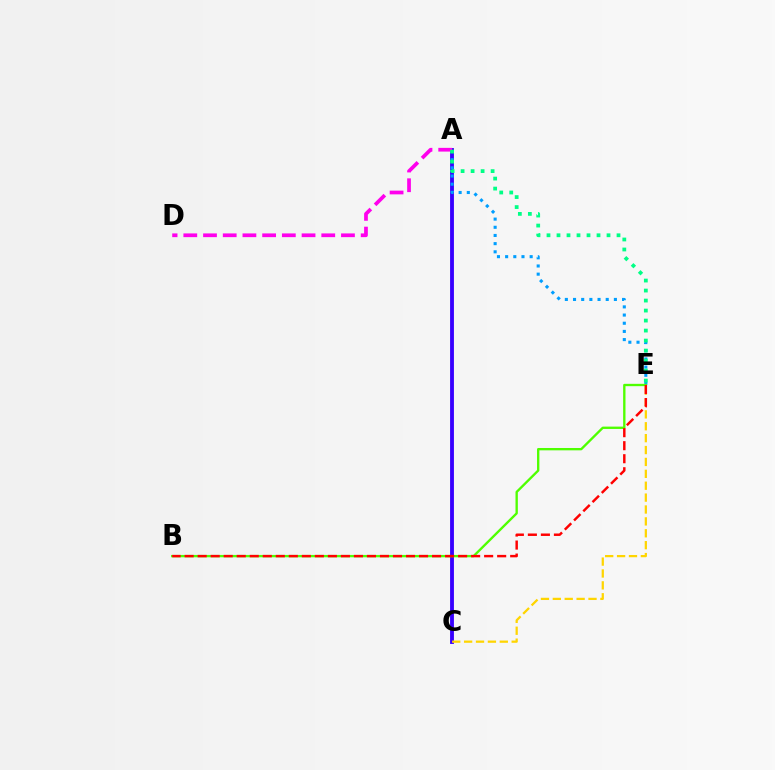{('A', 'C'): [{'color': '#3700ff', 'line_style': 'solid', 'thickness': 2.78}], ('A', 'E'): [{'color': '#009eff', 'line_style': 'dotted', 'thickness': 2.22}, {'color': '#00ff86', 'line_style': 'dotted', 'thickness': 2.72}], ('B', 'E'): [{'color': '#4fff00', 'line_style': 'solid', 'thickness': 1.69}, {'color': '#ff0000', 'line_style': 'dashed', 'thickness': 1.77}], ('C', 'E'): [{'color': '#ffd500', 'line_style': 'dashed', 'thickness': 1.62}], ('A', 'D'): [{'color': '#ff00ed', 'line_style': 'dashed', 'thickness': 2.68}]}